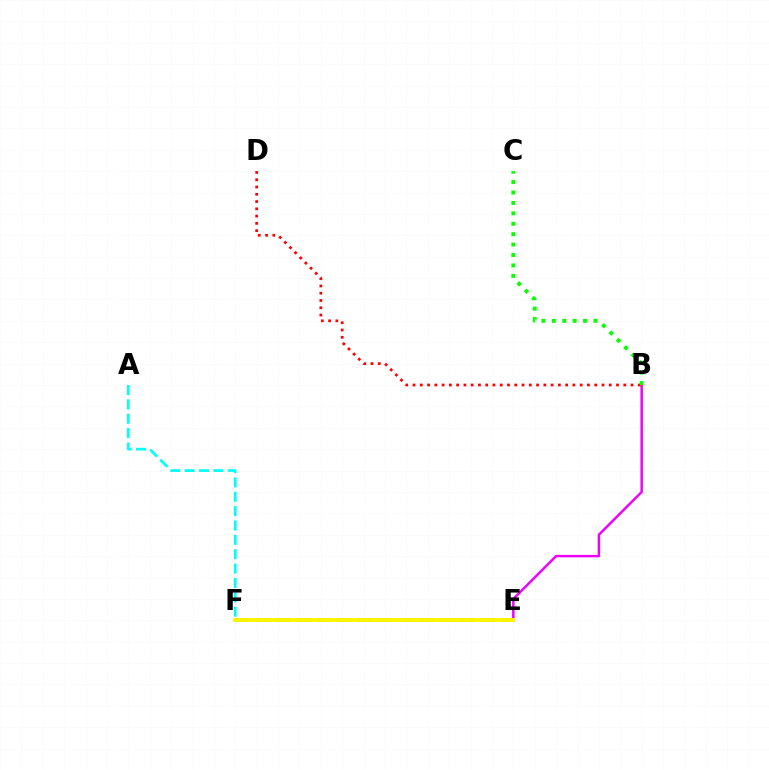{('E', 'F'): [{'color': '#0010ff', 'line_style': 'dashed', 'thickness': 2.78}, {'color': '#fcf500', 'line_style': 'solid', 'thickness': 2.84}], ('B', 'E'): [{'color': '#ee00ff', 'line_style': 'solid', 'thickness': 1.77}], ('A', 'F'): [{'color': '#00fff6', 'line_style': 'dashed', 'thickness': 1.95}], ('B', 'D'): [{'color': '#ff0000', 'line_style': 'dotted', 'thickness': 1.97}], ('B', 'C'): [{'color': '#08ff00', 'line_style': 'dotted', 'thickness': 2.83}]}